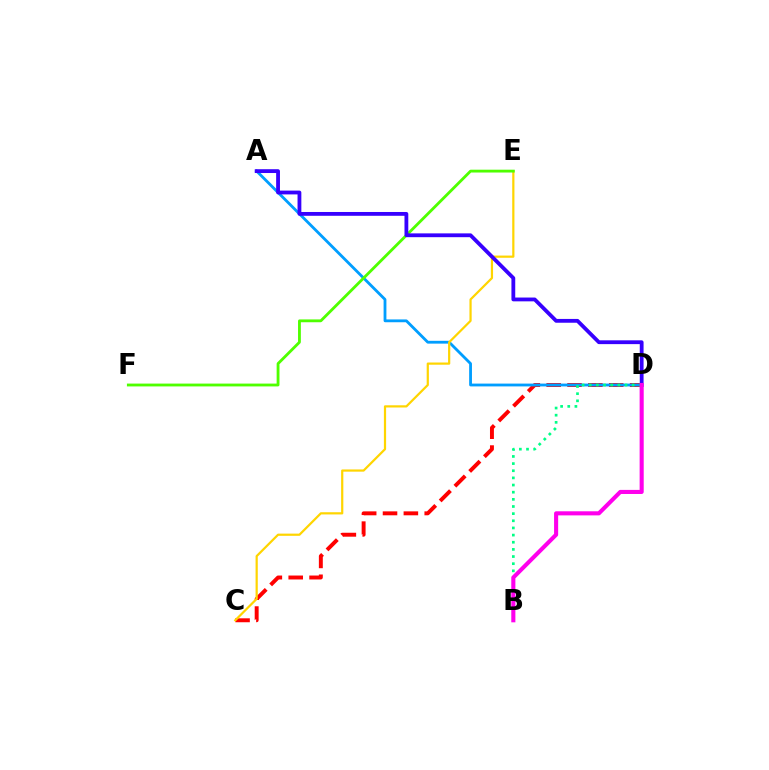{('C', 'D'): [{'color': '#ff0000', 'line_style': 'dashed', 'thickness': 2.83}], ('A', 'D'): [{'color': '#009eff', 'line_style': 'solid', 'thickness': 2.03}, {'color': '#3700ff', 'line_style': 'solid', 'thickness': 2.74}], ('C', 'E'): [{'color': '#ffd500', 'line_style': 'solid', 'thickness': 1.59}], ('E', 'F'): [{'color': '#4fff00', 'line_style': 'solid', 'thickness': 2.04}], ('B', 'D'): [{'color': '#00ff86', 'line_style': 'dotted', 'thickness': 1.94}, {'color': '#ff00ed', 'line_style': 'solid', 'thickness': 2.94}]}